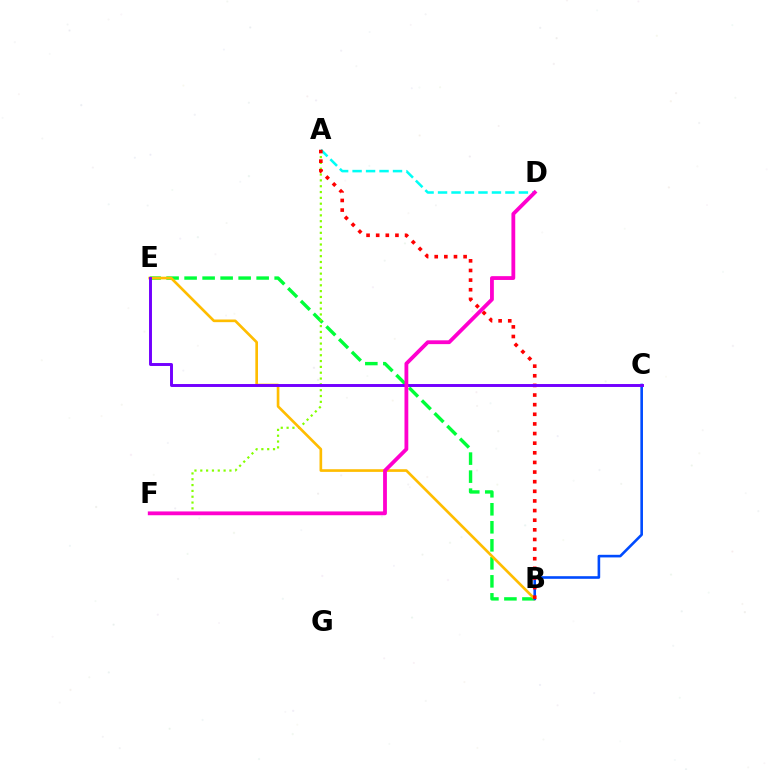{('B', 'E'): [{'color': '#00ff39', 'line_style': 'dashed', 'thickness': 2.45}, {'color': '#ffbd00', 'line_style': 'solid', 'thickness': 1.91}], ('A', 'F'): [{'color': '#84ff00', 'line_style': 'dotted', 'thickness': 1.58}], ('A', 'D'): [{'color': '#00fff6', 'line_style': 'dashed', 'thickness': 1.83}], ('B', 'C'): [{'color': '#004bff', 'line_style': 'solid', 'thickness': 1.88}], ('A', 'B'): [{'color': '#ff0000', 'line_style': 'dotted', 'thickness': 2.62}], ('C', 'E'): [{'color': '#7200ff', 'line_style': 'solid', 'thickness': 2.12}], ('D', 'F'): [{'color': '#ff00cf', 'line_style': 'solid', 'thickness': 2.74}]}